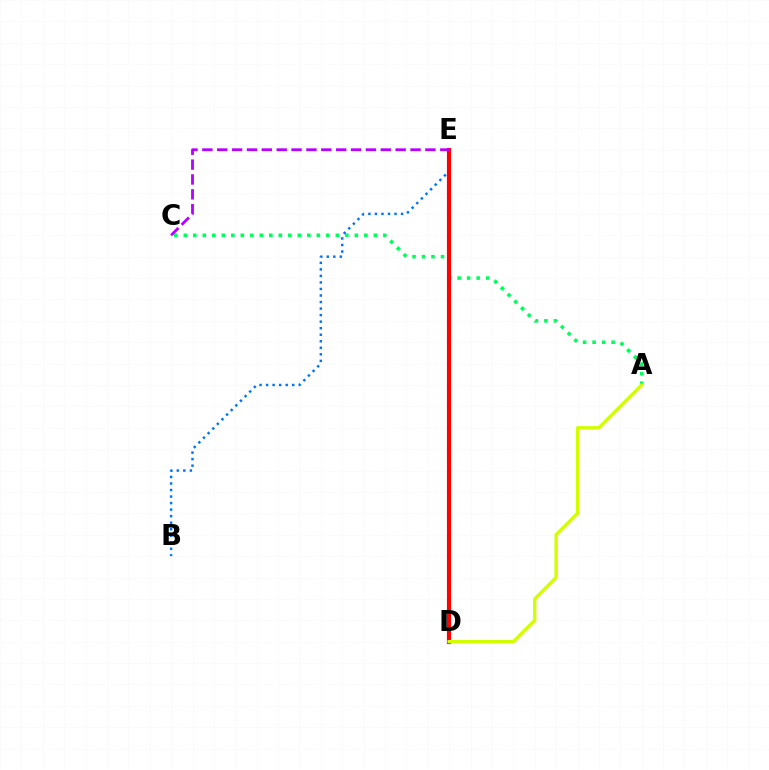{('A', 'C'): [{'color': '#00ff5c', 'line_style': 'dotted', 'thickness': 2.58}], ('B', 'E'): [{'color': '#0074ff', 'line_style': 'dotted', 'thickness': 1.78}], ('D', 'E'): [{'color': '#ff0000', 'line_style': 'solid', 'thickness': 2.99}], ('C', 'E'): [{'color': '#b900ff', 'line_style': 'dashed', 'thickness': 2.02}], ('A', 'D'): [{'color': '#d1ff00', 'line_style': 'solid', 'thickness': 2.4}]}